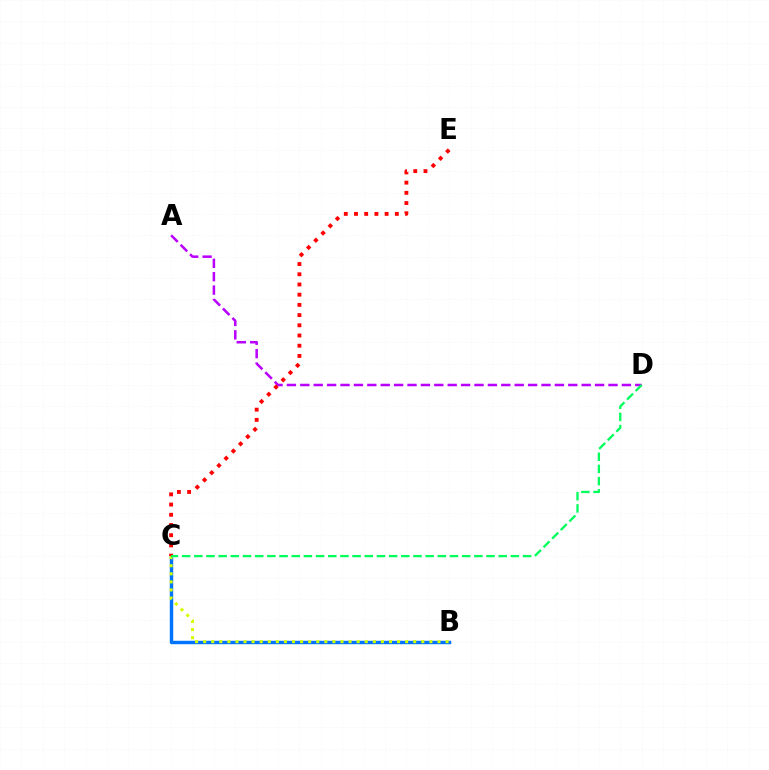{('B', 'C'): [{'color': '#0074ff', 'line_style': 'solid', 'thickness': 2.46}, {'color': '#d1ff00', 'line_style': 'dotted', 'thickness': 2.2}], ('A', 'D'): [{'color': '#b900ff', 'line_style': 'dashed', 'thickness': 1.82}], ('C', 'E'): [{'color': '#ff0000', 'line_style': 'dotted', 'thickness': 2.77}], ('C', 'D'): [{'color': '#00ff5c', 'line_style': 'dashed', 'thickness': 1.65}]}